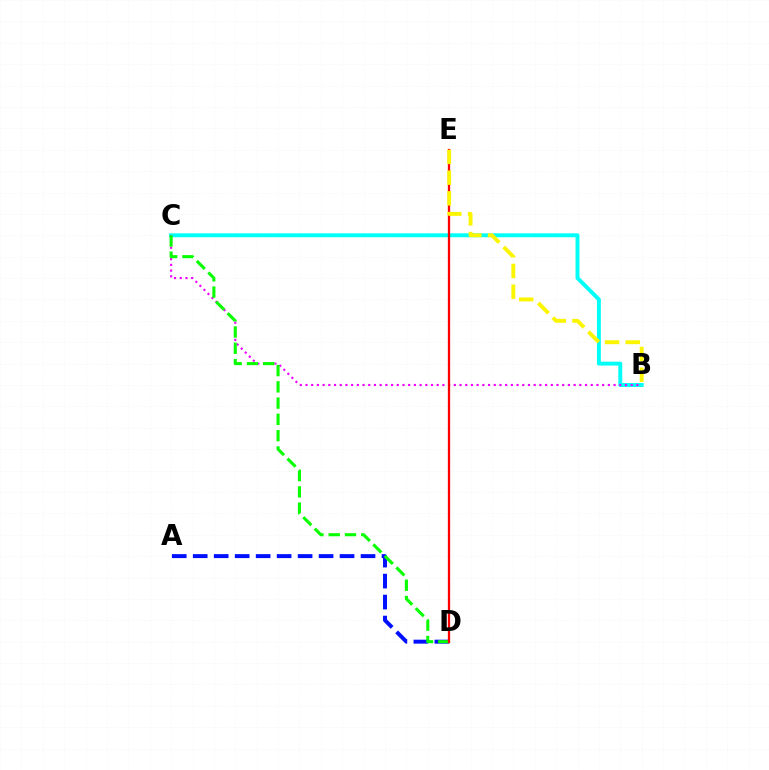{('B', 'C'): [{'color': '#00fff6', 'line_style': 'solid', 'thickness': 2.82}, {'color': '#ee00ff', 'line_style': 'dotted', 'thickness': 1.55}], ('A', 'D'): [{'color': '#0010ff', 'line_style': 'dashed', 'thickness': 2.85}], ('C', 'D'): [{'color': '#08ff00', 'line_style': 'dashed', 'thickness': 2.21}], ('D', 'E'): [{'color': '#ff0000', 'line_style': 'solid', 'thickness': 1.66}], ('B', 'E'): [{'color': '#fcf500', 'line_style': 'dashed', 'thickness': 2.81}]}